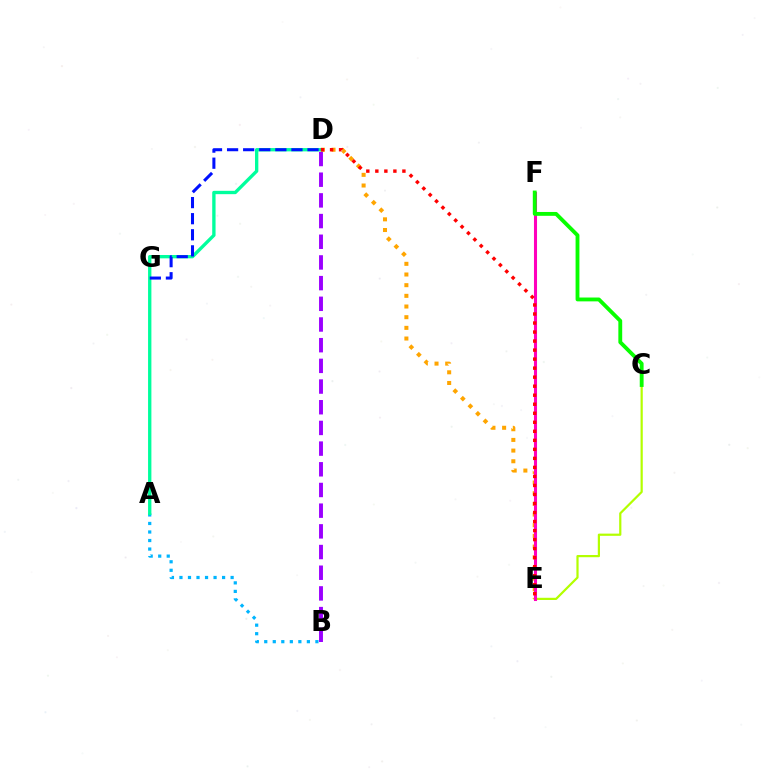{('D', 'E'): [{'color': '#ffa500', 'line_style': 'dotted', 'thickness': 2.9}, {'color': '#ff0000', 'line_style': 'dotted', 'thickness': 2.45}], ('C', 'E'): [{'color': '#b3ff00', 'line_style': 'solid', 'thickness': 1.59}], ('A', 'B'): [{'color': '#00b5ff', 'line_style': 'dotted', 'thickness': 2.32}], ('B', 'D'): [{'color': '#9b00ff', 'line_style': 'dashed', 'thickness': 2.81}], ('E', 'F'): [{'color': '#ff00bd', 'line_style': 'solid', 'thickness': 2.2}], ('C', 'F'): [{'color': '#08ff00', 'line_style': 'solid', 'thickness': 2.77}], ('A', 'D'): [{'color': '#00ff9d', 'line_style': 'solid', 'thickness': 2.4}], ('D', 'G'): [{'color': '#0010ff', 'line_style': 'dashed', 'thickness': 2.19}]}